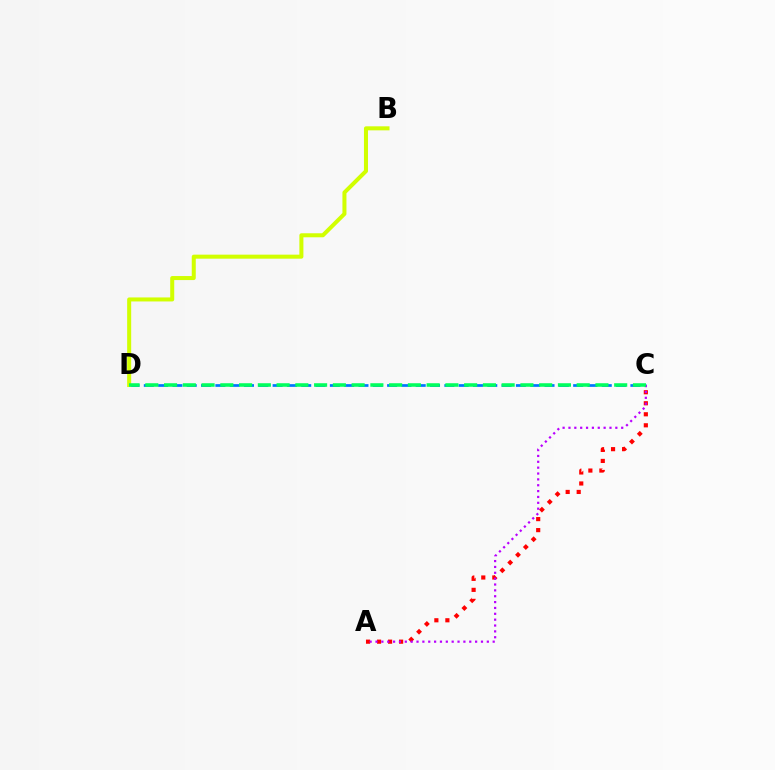{('A', 'C'): [{'color': '#ff0000', 'line_style': 'dotted', 'thickness': 2.99}, {'color': '#b900ff', 'line_style': 'dotted', 'thickness': 1.59}], ('C', 'D'): [{'color': '#0074ff', 'line_style': 'dashed', 'thickness': 1.94}, {'color': '#00ff5c', 'line_style': 'dashed', 'thickness': 2.55}], ('B', 'D'): [{'color': '#d1ff00', 'line_style': 'solid', 'thickness': 2.9}]}